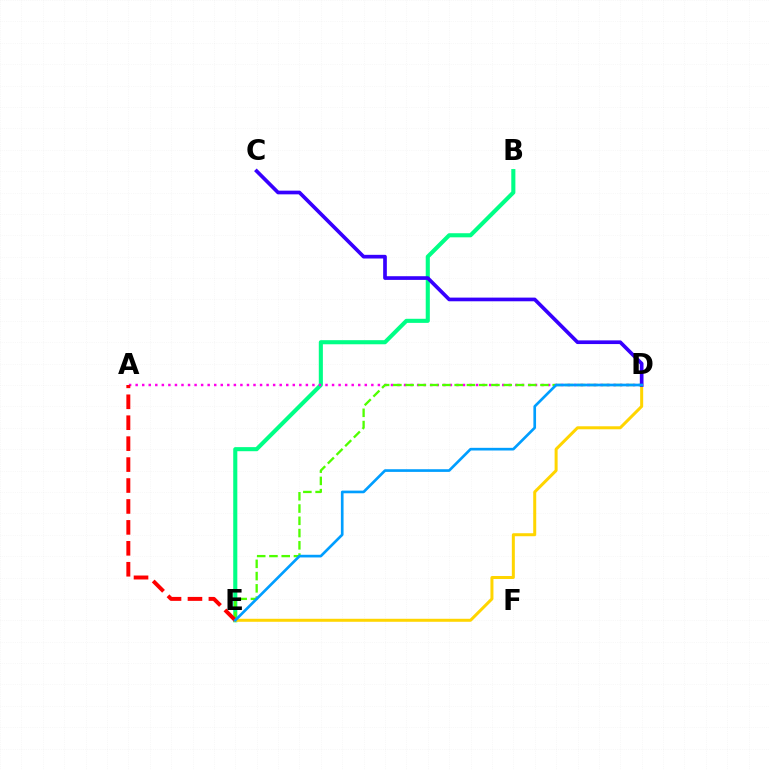{('B', 'E'): [{'color': '#00ff86', 'line_style': 'solid', 'thickness': 2.95}], ('A', 'D'): [{'color': '#ff00ed', 'line_style': 'dotted', 'thickness': 1.78}], ('D', 'E'): [{'color': '#ffd500', 'line_style': 'solid', 'thickness': 2.16}, {'color': '#4fff00', 'line_style': 'dashed', 'thickness': 1.67}, {'color': '#009eff', 'line_style': 'solid', 'thickness': 1.92}], ('C', 'D'): [{'color': '#3700ff', 'line_style': 'solid', 'thickness': 2.65}], ('A', 'E'): [{'color': '#ff0000', 'line_style': 'dashed', 'thickness': 2.84}]}